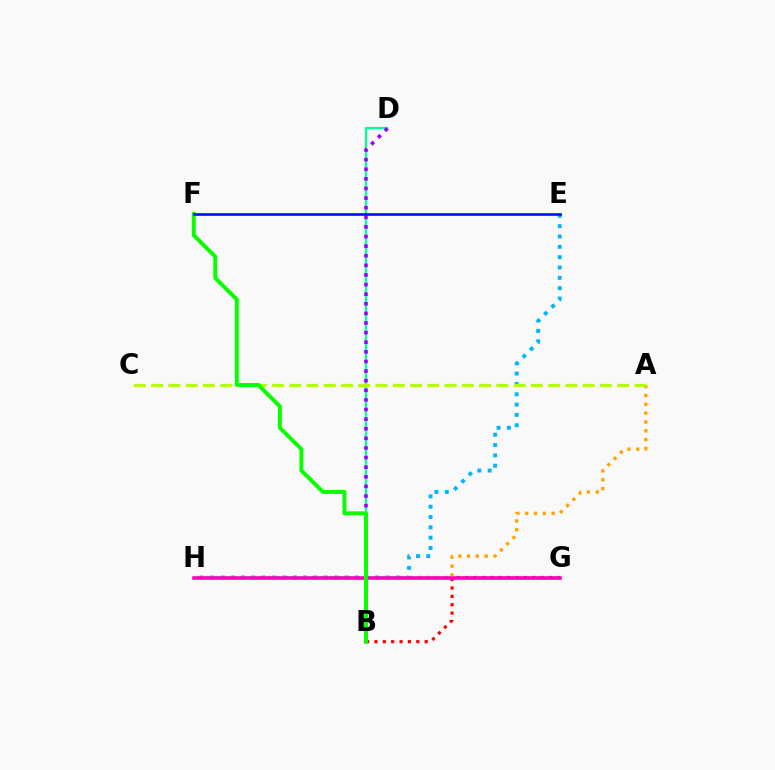{('A', 'H'): [{'color': '#ffa500', 'line_style': 'dotted', 'thickness': 2.4}], ('B', 'G'): [{'color': '#ff0000', 'line_style': 'dotted', 'thickness': 2.28}], ('E', 'H'): [{'color': '#00b5ff', 'line_style': 'dotted', 'thickness': 2.81}], ('B', 'D'): [{'color': '#00ff9d', 'line_style': 'solid', 'thickness': 1.6}, {'color': '#9b00ff', 'line_style': 'dotted', 'thickness': 2.61}], ('G', 'H'): [{'color': '#ff00bd', 'line_style': 'solid', 'thickness': 2.58}], ('A', 'C'): [{'color': '#b3ff00', 'line_style': 'dashed', 'thickness': 2.35}], ('B', 'F'): [{'color': '#08ff00', 'line_style': 'solid', 'thickness': 2.83}], ('E', 'F'): [{'color': '#0010ff', 'line_style': 'solid', 'thickness': 1.89}]}